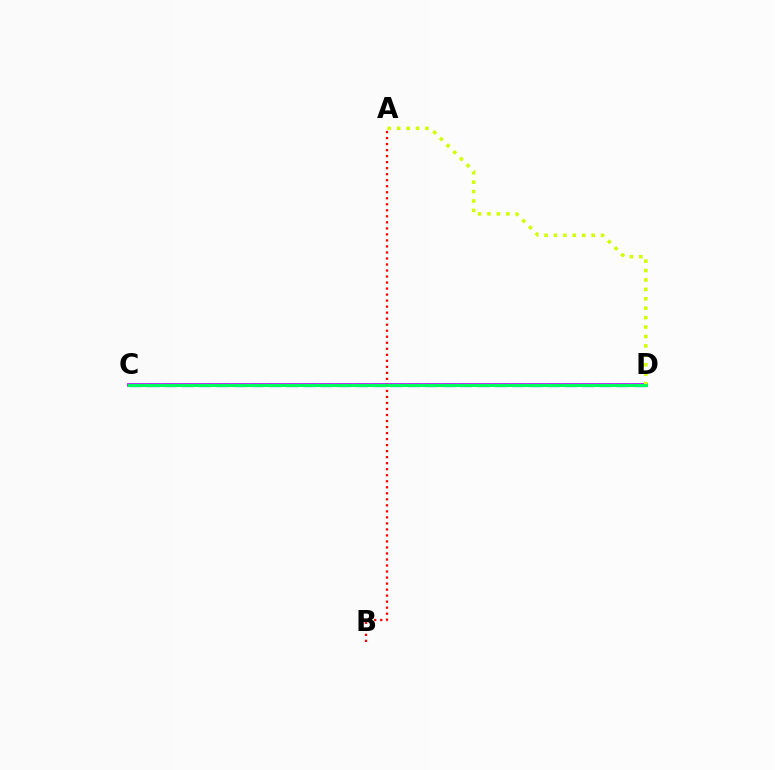{('C', 'D'): [{'color': '#0074ff', 'line_style': 'dashed', 'thickness': 2.36}, {'color': '#b900ff', 'line_style': 'solid', 'thickness': 2.62}, {'color': '#00ff5c', 'line_style': 'solid', 'thickness': 2.23}], ('A', 'D'): [{'color': '#d1ff00', 'line_style': 'dotted', 'thickness': 2.56}], ('A', 'B'): [{'color': '#ff0000', 'line_style': 'dotted', 'thickness': 1.64}]}